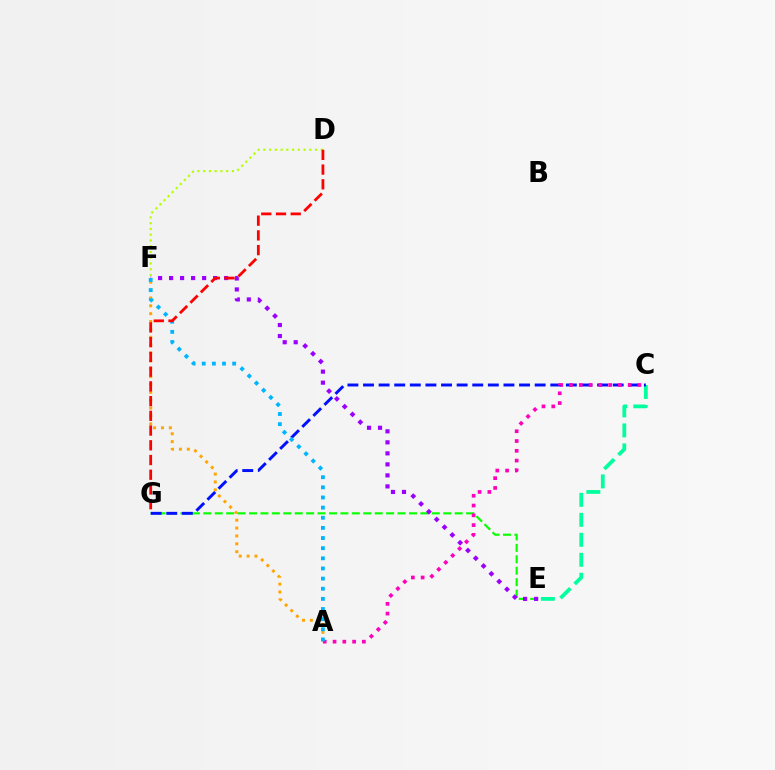{('E', 'G'): [{'color': '#08ff00', 'line_style': 'dashed', 'thickness': 1.55}], ('D', 'F'): [{'color': '#b3ff00', 'line_style': 'dotted', 'thickness': 1.56}], ('A', 'F'): [{'color': '#ffa500', 'line_style': 'dotted', 'thickness': 2.14}, {'color': '#00b5ff', 'line_style': 'dotted', 'thickness': 2.75}], ('C', 'E'): [{'color': '#00ff9d', 'line_style': 'dashed', 'thickness': 2.71}], ('C', 'G'): [{'color': '#0010ff', 'line_style': 'dashed', 'thickness': 2.12}], ('E', 'F'): [{'color': '#9b00ff', 'line_style': 'dotted', 'thickness': 2.99}], ('A', 'C'): [{'color': '#ff00bd', 'line_style': 'dotted', 'thickness': 2.66}], ('D', 'G'): [{'color': '#ff0000', 'line_style': 'dashed', 'thickness': 2.0}]}